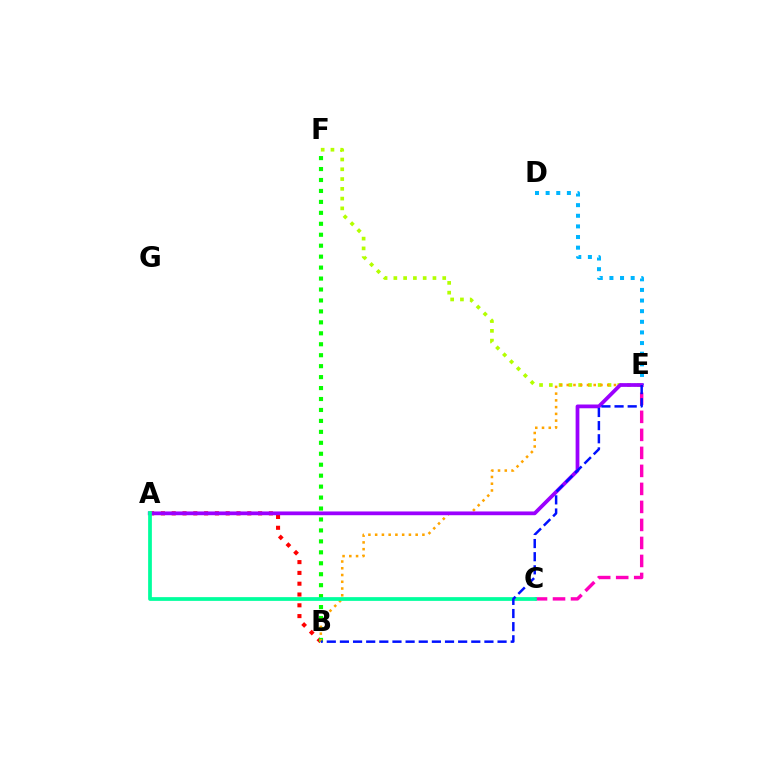{('E', 'F'): [{'color': '#b3ff00', 'line_style': 'dotted', 'thickness': 2.66}], ('A', 'B'): [{'color': '#ff0000', 'line_style': 'dotted', 'thickness': 2.93}], ('B', 'F'): [{'color': '#08ff00', 'line_style': 'dotted', 'thickness': 2.98}], ('B', 'E'): [{'color': '#ffa500', 'line_style': 'dotted', 'thickness': 1.83}, {'color': '#0010ff', 'line_style': 'dashed', 'thickness': 1.78}], ('C', 'E'): [{'color': '#ff00bd', 'line_style': 'dashed', 'thickness': 2.45}], ('D', 'E'): [{'color': '#00b5ff', 'line_style': 'dotted', 'thickness': 2.89}], ('A', 'E'): [{'color': '#9b00ff', 'line_style': 'solid', 'thickness': 2.71}], ('A', 'C'): [{'color': '#00ff9d', 'line_style': 'solid', 'thickness': 2.7}]}